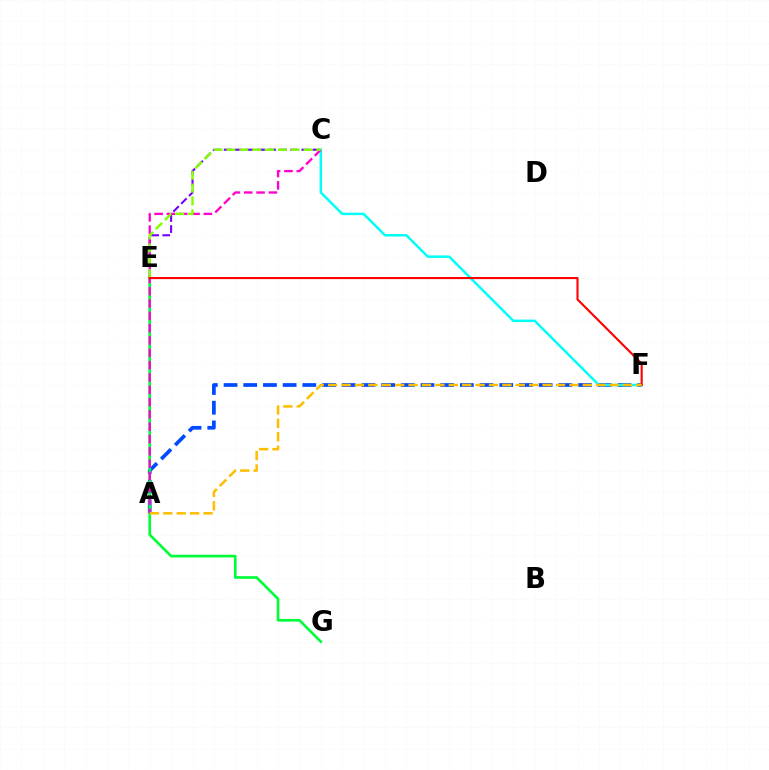{('A', 'F'): [{'color': '#004bff', 'line_style': 'dashed', 'thickness': 2.68}, {'color': '#ffbd00', 'line_style': 'dashed', 'thickness': 1.82}], ('C', 'E'): [{'color': '#7200ff', 'line_style': 'dashed', 'thickness': 1.51}, {'color': '#84ff00', 'line_style': 'dashed', 'thickness': 1.75}], ('E', 'G'): [{'color': '#00ff39', 'line_style': 'solid', 'thickness': 1.92}], ('C', 'F'): [{'color': '#00fff6', 'line_style': 'solid', 'thickness': 1.79}], ('A', 'C'): [{'color': '#ff00cf', 'line_style': 'dashed', 'thickness': 1.67}], ('E', 'F'): [{'color': '#ff0000', 'line_style': 'solid', 'thickness': 1.52}]}